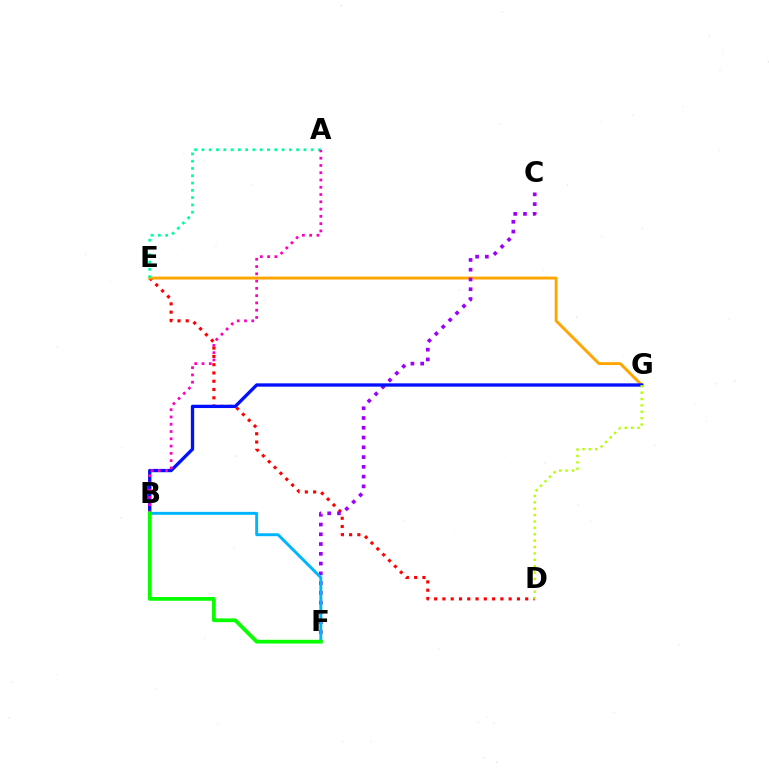{('D', 'E'): [{'color': '#ff0000', 'line_style': 'dotted', 'thickness': 2.25}], ('E', 'G'): [{'color': '#ffa500', 'line_style': 'solid', 'thickness': 2.09}], ('C', 'F'): [{'color': '#9b00ff', 'line_style': 'dotted', 'thickness': 2.65}], ('B', 'G'): [{'color': '#0010ff', 'line_style': 'solid', 'thickness': 2.38}], ('A', 'E'): [{'color': '#00ff9d', 'line_style': 'dotted', 'thickness': 1.98}], ('A', 'B'): [{'color': '#ff00bd', 'line_style': 'dotted', 'thickness': 1.98}], ('B', 'F'): [{'color': '#00b5ff', 'line_style': 'solid', 'thickness': 2.11}, {'color': '#08ff00', 'line_style': 'solid', 'thickness': 2.71}], ('D', 'G'): [{'color': '#b3ff00', 'line_style': 'dotted', 'thickness': 1.74}]}